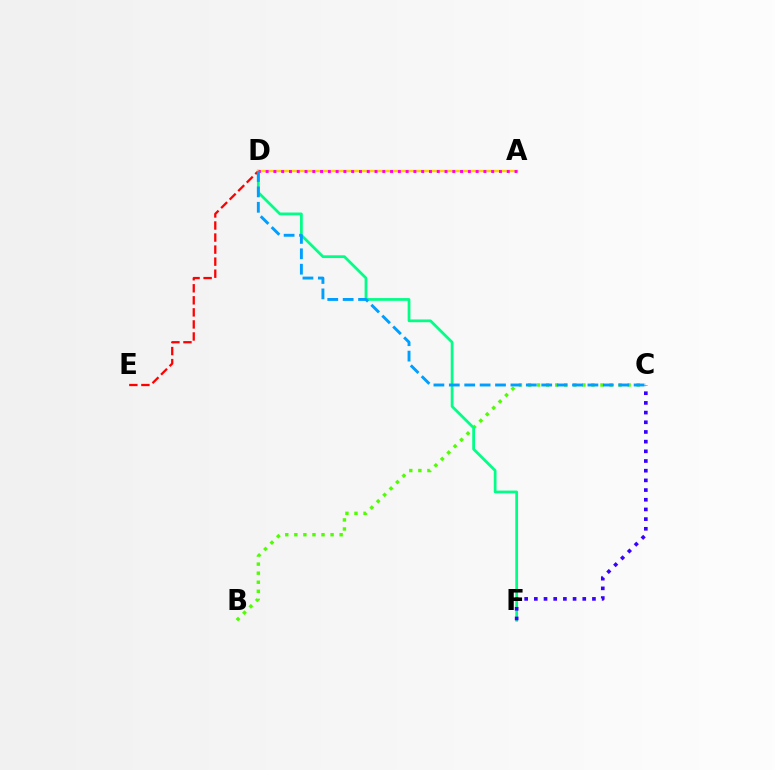{('B', 'C'): [{'color': '#4fff00', 'line_style': 'dotted', 'thickness': 2.46}], ('D', 'E'): [{'color': '#ff0000', 'line_style': 'dashed', 'thickness': 1.64}], ('D', 'F'): [{'color': '#00ff86', 'line_style': 'solid', 'thickness': 1.98}], ('A', 'D'): [{'color': '#ffd500', 'line_style': 'solid', 'thickness': 1.74}, {'color': '#ff00ed', 'line_style': 'dotted', 'thickness': 2.11}], ('C', 'F'): [{'color': '#3700ff', 'line_style': 'dotted', 'thickness': 2.63}], ('C', 'D'): [{'color': '#009eff', 'line_style': 'dashed', 'thickness': 2.09}]}